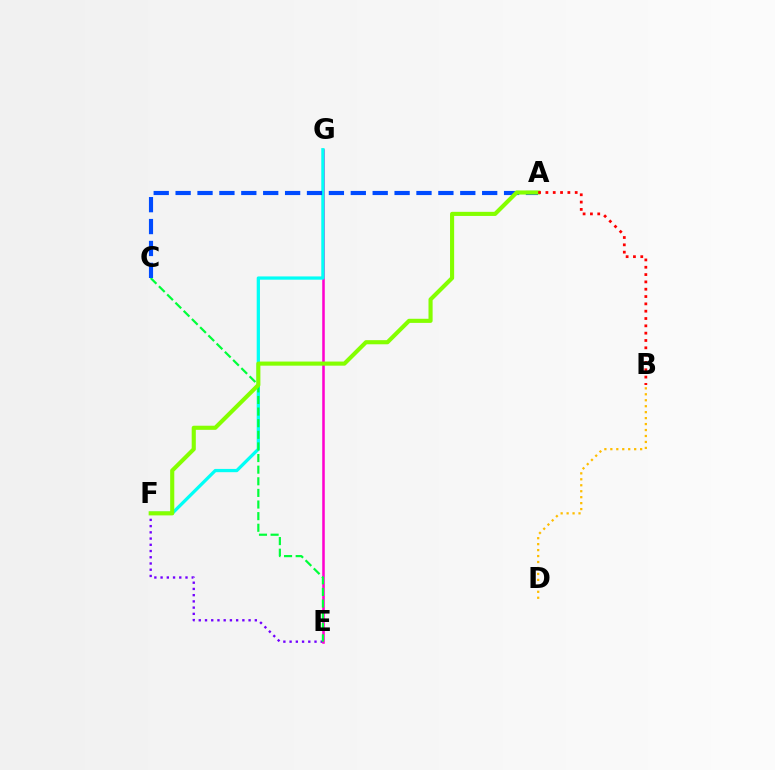{('E', 'F'): [{'color': '#7200ff', 'line_style': 'dotted', 'thickness': 1.69}], ('E', 'G'): [{'color': '#ff00cf', 'line_style': 'solid', 'thickness': 1.83}], ('F', 'G'): [{'color': '#00fff6', 'line_style': 'solid', 'thickness': 2.35}], ('B', 'D'): [{'color': '#ffbd00', 'line_style': 'dotted', 'thickness': 1.62}], ('C', 'E'): [{'color': '#00ff39', 'line_style': 'dashed', 'thickness': 1.58}], ('A', 'C'): [{'color': '#004bff', 'line_style': 'dashed', 'thickness': 2.97}], ('A', 'F'): [{'color': '#84ff00', 'line_style': 'solid', 'thickness': 2.96}], ('A', 'B'): [{'color': '#ff0000', 'line_style': 'dotted', 'thickness': 1.99}]}